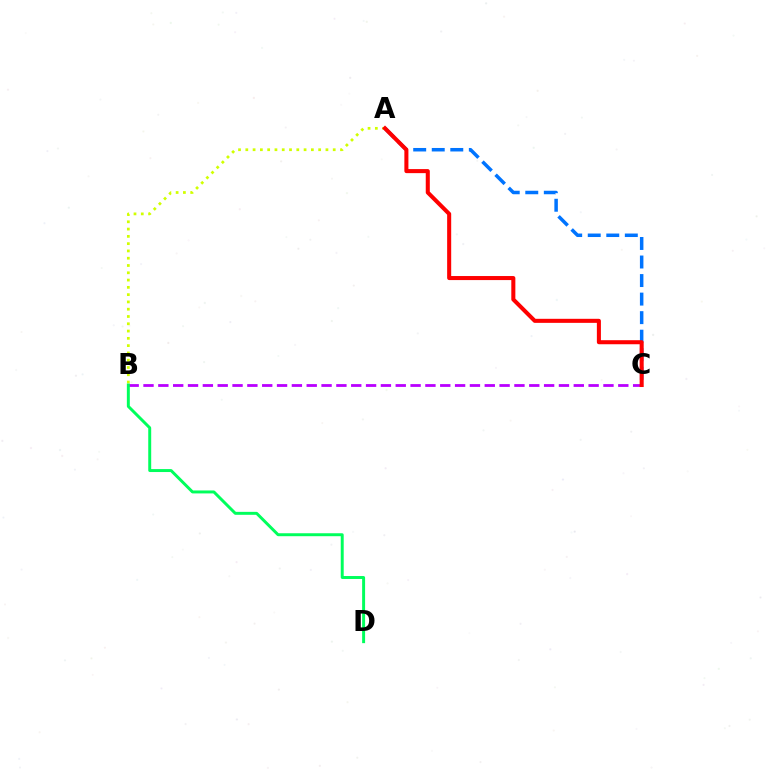{('A', 'B'): [{'color': '#d1ff00', 'line_style': 'dotted', 'thickness': 1.98}], ('A', 'C'): [{'color': '#0074ff', 'line_style': 'dashed', 'thickness': 2.52}, {'color': '#ff0000', 'line_style': 'solid', 'thickness': 2.91}], ('B', 'C'): [{'color': '#b900ff', 'line_style': 'dashed', 'thickness': 2.02}], ('B', 'D'): [{'color': '#00ff5c', 'line_style': 'solid', 'thickness': 2.13}]}